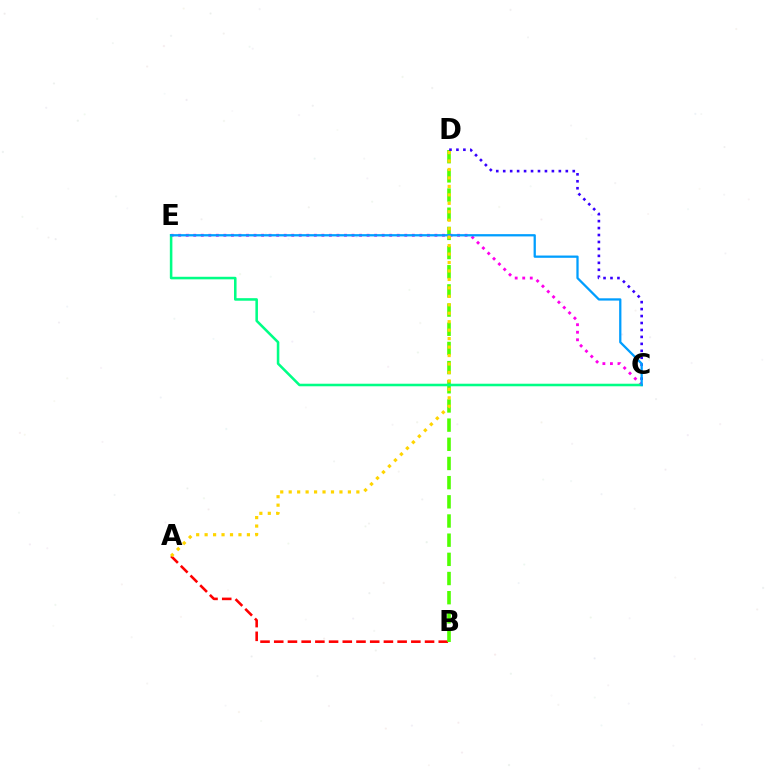{('A', 'B'): [{'color': '#ff0000', 'line_style': 'dashed', 'thickness': 1.86}], ('B', 'D'): [{'color': '#4fff00', 'line_style': 'dashed', 'thickness': 2.6}], ('C', 'E'): [{'color': '#ff00ed', 'line_style': 'dotted', 'thickness': 2.05}, {'color': '#00ff86', 'line_style': 'solid', 'thickness': 1.84}, {'color': '#009eff', 'line_style': 'solid', 'thickness': 1.64}], ('C', 'D'): [{'color': '#3700ff', 'line_style': 'dotted', 'thickness': 1.89}], ('A', 'D'): [{'color': '#ffd500', 'line_style': 'dotted', 'thickness': 2.3}]}